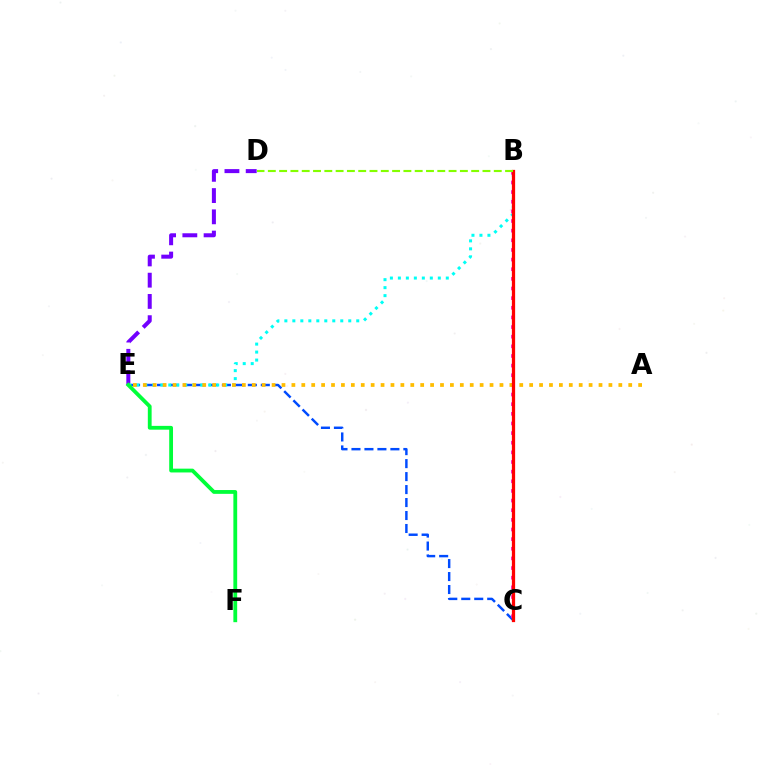{('D', 'E'): [{'color': '#7200ff', 'line_style': 'dashed', 'thickness': 2.89}], ('C', 'E'): [{'color': '#004bff', 'line_style': 'dashed', 'thickness': 1.76}], ('B', 'E'): [{'color': '#00fff6', 'line_style': 'dotted', 'thickness': 2.17}], ('B', 'C'): [{'color': '#ff00cf', 'line_style': 'dotted', 'thickness': 2.62}, {'color': '#ff0000', 'line_style': 'solid', 'thickness': 2.34}], ('A', 'E'): [{'color': '#ffbd00', 'line_style': 'dotted', 'thickness': 2.69}], ('E', 'F'): [{'color': '#00ff39', 'line_style': 'solid', 'thickness': 2.74}], ('B', 'D'): [{'color': '#84ff00', 'line_style': 'dashed', 'thickness': 1.53}]}